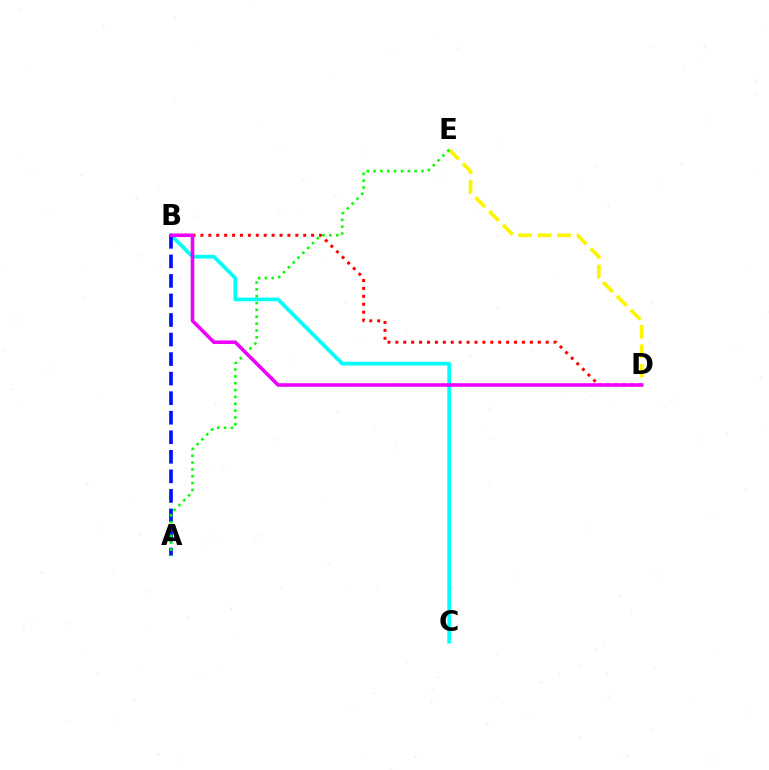{('B', 'C'): [{'color': '#00fff6', 'line_style': 'solid', 'thickness': 2.67}], ('D', 'E'): [{'color': '#fcf500', 'line_style': 'dashed', 'thickness': 2.65}], ('B', 'D'): [{'color': '#ff0000', 'line_style': 'dotted', 'thickness': 2.15}, {'color': '#ee00ff', 'line_style': 'solid', 'thickness': 2.58}], ('A', 'B'): [{'color': '#0010ff', 'line_style': 'dashed', 'thickness': 2.65}], ('A', 'E'): [{'color': '#08ff00', 'line_style': 'dotted', 'thickness': 1.86}]}